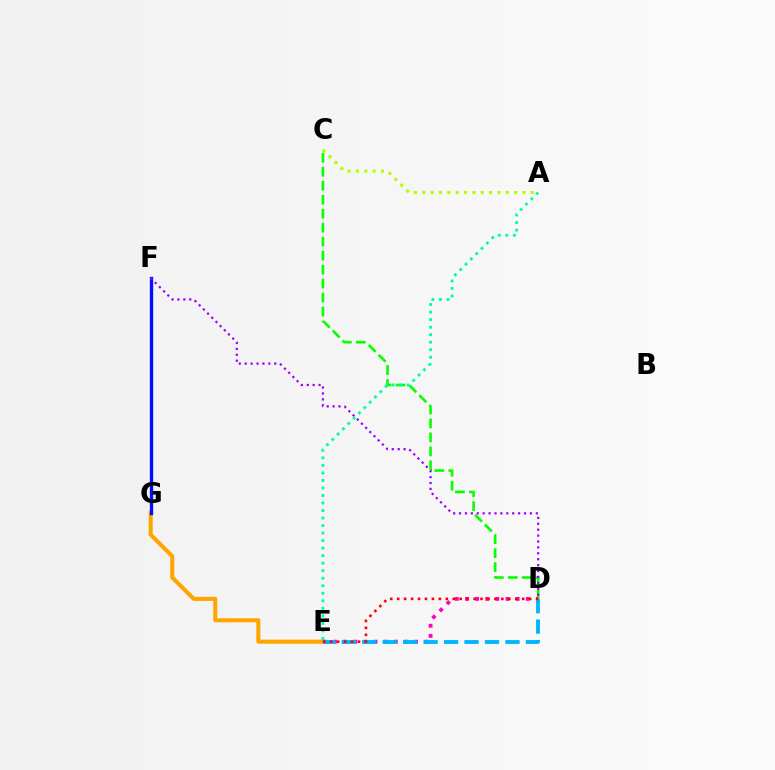{('E', 'G'): [{'color': '#ffa500', 'line_style': 'solid', 'thickness': 2.92}], ('A', 'C'): [{'color': '#b3ff00', 'line_style': 'dotted', 'thickness': 2.27}], ('F', 'G'): [{'color': '#0010ff', 'line_style': 'solid', 'thickness': 2.4}], ('C', 'D'): [{'color': '#08ff00', 'line_style': 'dashed', 'thickness': 1.9}], ('D', 'F'): [{'color': '#9b00ff', 'line_style': 'dotted', 'thickness': 1.6}], ('D', 'E'): [{'color': '#ff00bd', 'line_style': 'dotted', 'thickness': 2.75}, {'color': '#00b5ff', 'line_style': 'dashed', 'thickness': 2.78}, {'color': '#ff0000', 'line_style': 'dotted', 'thickness': 1.89}], ('A', 'E'): [{'color': '#00ff9d', 'line_style': 'dotted', 'thickness': 2.04}]}